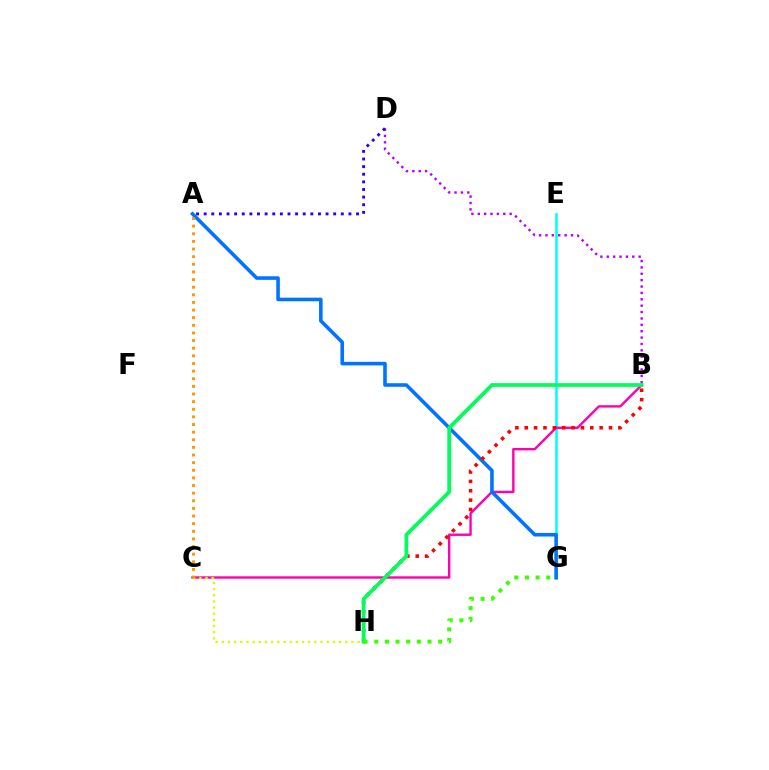{('B', 'D'): [{'color': '#b900ff', 'line_style': 'dotted', 'thickness': 1.73}], ('E', 'G'): [{'color': '#00fff6', 'line_style': 'solid', 'thickness': 1.87}], ('B', 'C'): [{'color': '#ff00ac', 'line_style': 'solid', 'thickness': 1.72}], ('A', 'G'): [{'color': '#0074ff', 'line_style': 'solid', 'thickness': 2.57}], ('C', 'H'): [{'color': '#d1ff00', 'line_style': 'dotted', 'thickness': 1.68}], ('A', 'D'): [{'color': '#2500ff', 'line_style': 'dotted', 'thickness': 2.07}], ('B', 'H'): [{'color': '#ff0000', 'line_style': 'dotted', 'thickness': 2.54}, {'color': '#00ff5c', 'line_style': 'solid', 'thickness': 2.7}], ('A', 'C'): [{'color': '#ff9400', 'line_style': 'dotted', 'thickness': 2.07}], ('G', 'H'): [{'color': '#3dff00', 'line_style': 'dotted', 'thickness': 2.89}]}